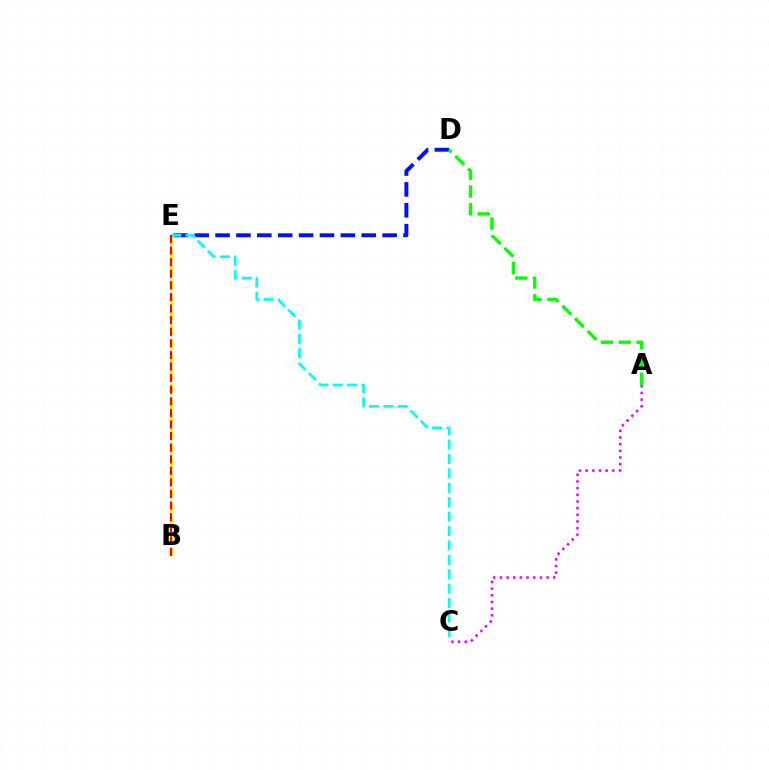{('D', 'E'): [{'color': '#0010ff', 'line_style': 'dashed', 'thickness': 2.84}], ('A', 'C'): [{'color': '#ee00ff', 'line_style': 'dotted', 'thickness': 1.81}], ('A', 'D'): [{'color': '#08ff00', 'line_style': 'dashed', 'thickness': 2.42}], ('B', 'E'): [{'color': '#fcf500', 'line_style': 'dashed', 'thickness': 2.02}, {'color': '#ff0000', 'line_style': 'dashed', 'thickness': 1.57}], ('C', 'E'): [{'color': '#00fff6', 'line_style': 'dashed', 'thickness': 1.96}]}